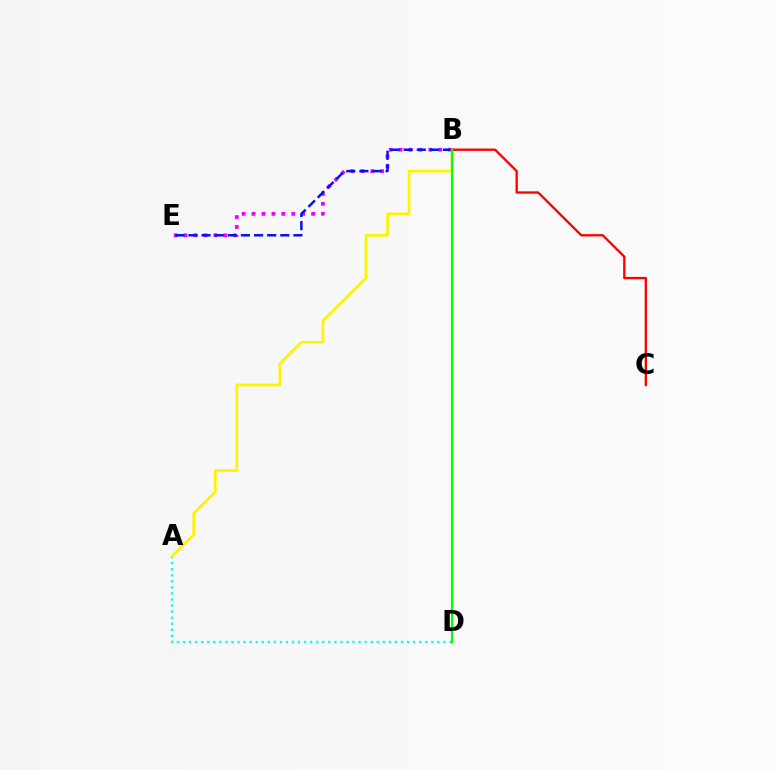{('B', 'E'): [{'color': '#ee00ff', 'line_style': 'dotted', 'thickness': 2.7}, {'color': '#0010ff', 'line_style': 'dashed', 'thickness': 1.78}], ('A', 'D'): [{'color': '#00fff6', 'line_style': 'dotted', 'thickness': 1.65}], ('A', 'B'): [{'color': '#fcf500', 'line_style': 'solid', 'thickness': 1.96}], ('B', 'C'): [{'color': '#ff0000', 'line_style': 'solid', 'thickness': 1.68}], ('B', 'D'): [{'color': '#08ff00', 'line_style': 'solid', 'thickness': 1.6}]}